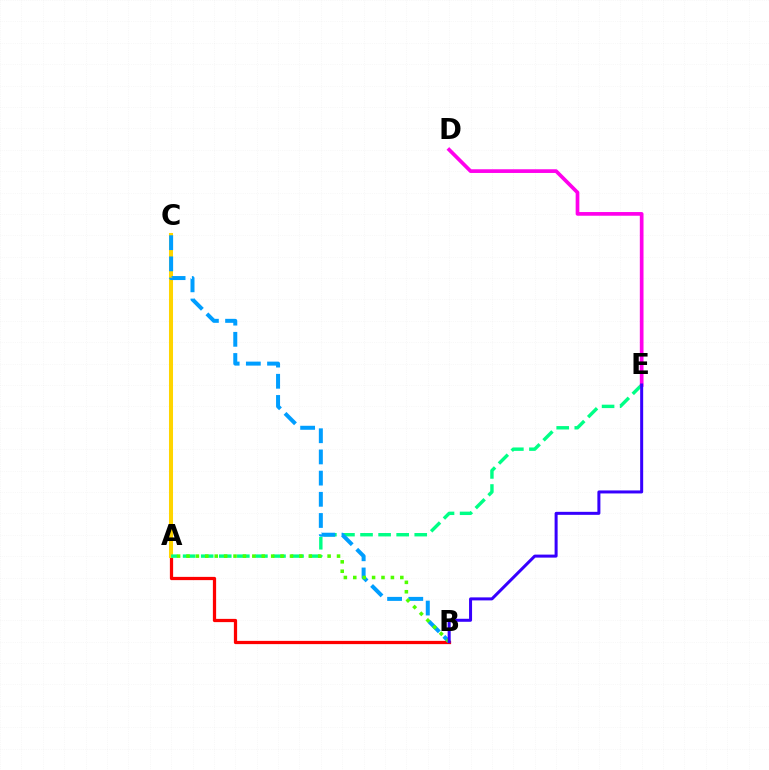{('A', 'B'): [{'color': '#ff0000', 'line_style': 'solid', 'thickness': 2.33}, {'color': '#4fff00', 'line_style': 'dotted', 'thickness': 2.56}], ('A', 'C'): [{'color': '#ffd500', 'line_style': 'solid', 'thickness': 2.91}], ('A', 'E'): [{'color': '#00ff86', 'line_style': 'dashed', 'thickness': 2.46}], ('D', 'E'): [{'color': '#ff00ed', 'line_style': 'solid', 'thickness': 2.66}], ('B', 'C'): [{'color': '#009eff', 'line_style': 'dashed', 'thickness': 2.88}], ('B', 'E'): [{'color': '#3700ff', 'line_style': 'solid', 'thickness': 2.17}]}